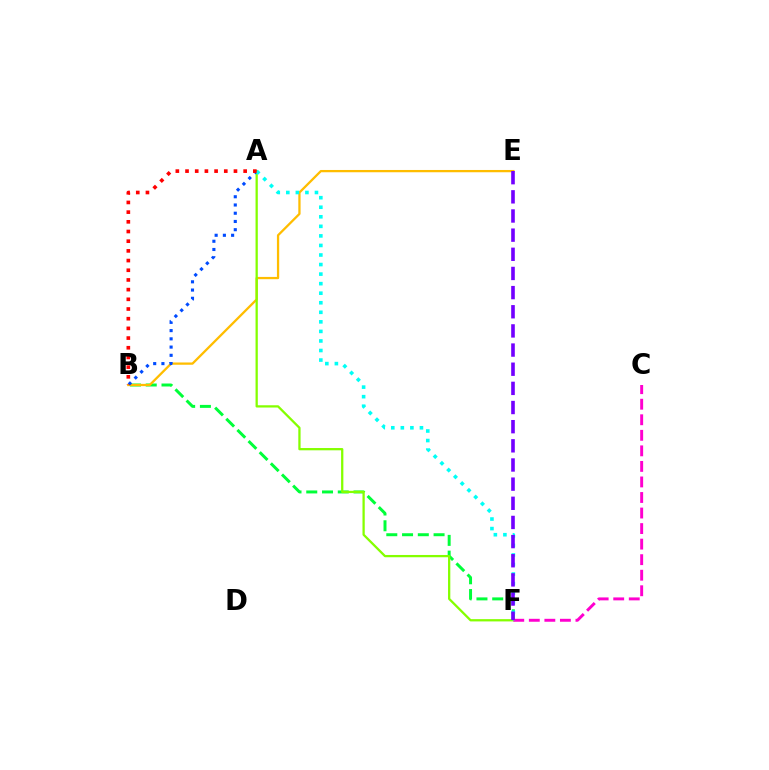{('B', 'F'): [{'color': '#00ff39', 'line_style': 'dashed', 'thickness': 2.14}], ('B', 'E'): [{'color': '#ffbd00', 'line_style': 'solid', 'thickness': 1.64}], ('A', 'F'): [{'color': '#84ff00', 'line_style': 'solid', 'thickness': 1.64}, {'color': '#00fff6', 'line_style': 'dotted', 'thickness': 2.6}], ('A', 'B'): [{'color': '#004bff', 'line_style': 'dotted', 'thickness': 2.24}, {'color': '#ff0000', 'line_style': 'dotted', 'thickness': 2.63}], ('C', 'F'): [{'color': '#ff00cf', 'line_style': 'dashed', 'thickness': 2.11}], ('E', 'F'): [{'color': '#7200ff', 'line_style': 'dashed', 'thickness': 2.6}]}